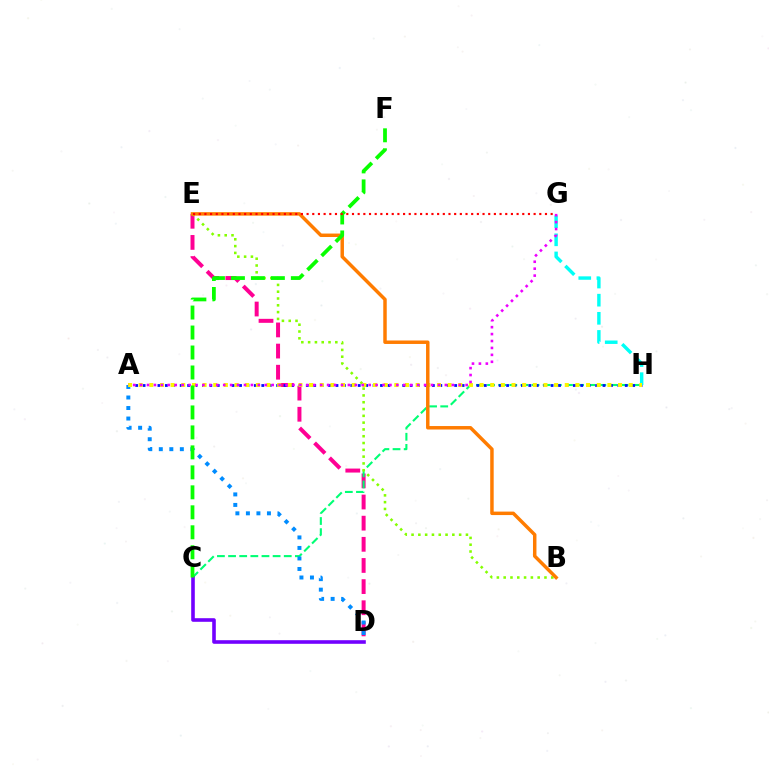{('D', 'E'): [{'color': '#ff0094', 'line_style': 'dashed', 'thickness': 2.87}], ('C', 'H'): [{'color': '#00ff74', 'line_style': 'dashed', 'thickness': 1.51}], ('A', 'D'): [{'color': '#008cff', 'line_style': 'dotted', 'thickness': 2.86}], ('A', 'H'): [{'color': '#0010ff', 'line_style': 'dotted', 'thickness': 2.02}, {'color': '#fcf500', 'line_style': 'dotted', 'thickness': 2.89}], ('B', 'E'): [{'color': '#84ff00', 'line_style': 'dotted', 'thickness': 1.85}, {'color': '#ff7c00', 'line_style': 'solid', 'thickness': 2.5}], ('G', 'H'): [{'color': '#00fff6', 'line_style': 'dashed', 'thickness': 2.46}], ('C', 'D'): [{'color': '#7200ff', 'line_style': 'solid', 'thickness': 2.59}], ('C', 'F'): [{'color': '#08ff00', 'line_style': 'dashed', 'thickness': 2.71}], ('A', 'G'): [{'color': '#ee00ff', 'line_style': 'dotted', 'thickness': 1.88}], ('E', 'G'): [{'color': '#ff0000', 'line_style': 'dotted', 'thickness': 1.54}]}